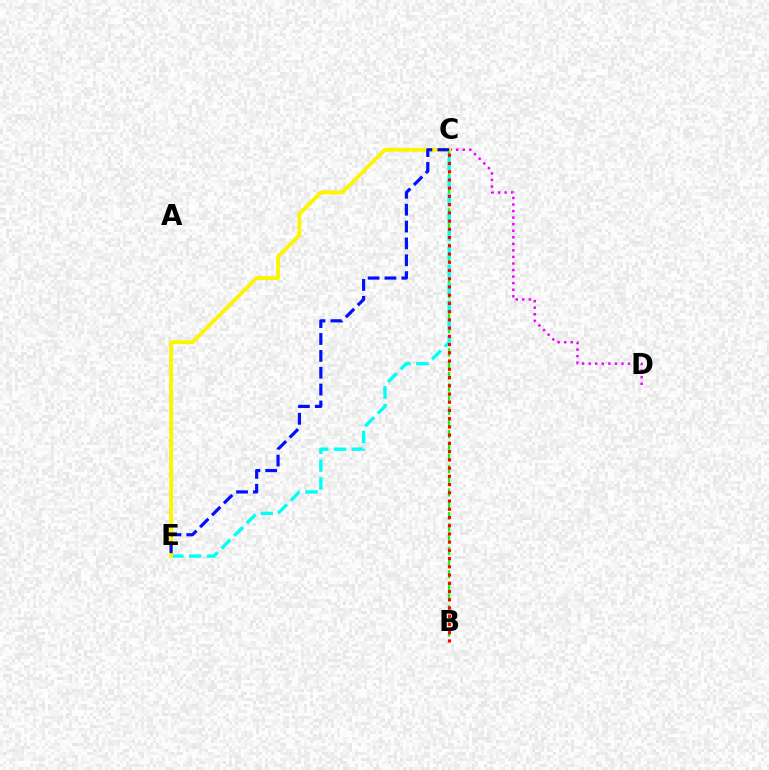{('B', 'C'): [{'color': '#08ff00', 'line_style': 'dashed', 'thickness': 1.59}, {'color': '#ff0000', 'line_style': 'dotted', 'thickness': 2.24}], ('C', 'D'): [{'color': '#ee00ff', 'line_style': 'dotted', 'thickness': 1.78}], ('C', 'E'): [{'color': '#00fff6', 'line_style': 'dashed', 'thickness': 2.42}, {'color': '#fcf500', 'line_style': 'solid', 'thickness': 2.79}, {'color': '#0010ff', 'line_style': 'dashed', 'thickness': 2.29}]}